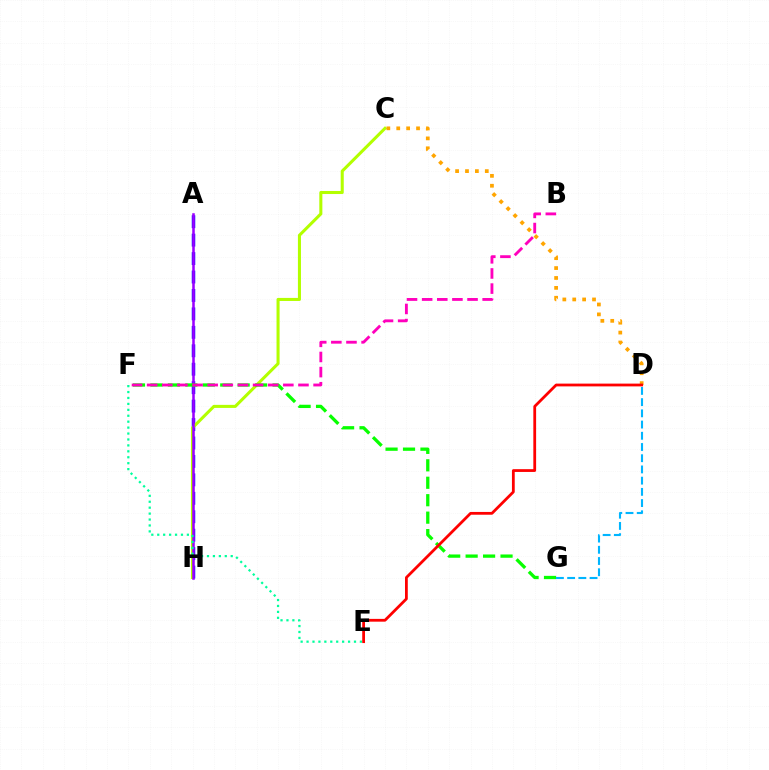{('A', 'H'): [{'color': '#0010ff', 'line_style': 'dashed', 'thickness': 2.51}, {'color': '#9b00ff', 'line_style': 'solid', 'thickness': 1.83}], ('C', 'H'): [{'color': '#b3ff00', 'line_style': 'solid', 'thickness': 2.2}], ('C', 'D'): [{'color': '#ffa500', 'line_style': 'dotted', 'thickness': 2.69}], ('F', 'G'): [{'color': '#08ff00', 'line_style': 'dashed', 'thickness': 2.37}], ('B', 'F'): [{'color': '#ff00bd', 'line_style': 'dashed', 'thickness': 2.06}], ('D', 'E'): [{'color': '#ff0000', 'line_style': 'solid', 'thickness': 2.0}], ('E', 'F'): [{'color': '#00ff9d', 'line_style': 'dotted', 'thickness': 1.61}], ('D', 'G'): [{'color': '#00b5ff', 'line_style': 'dashed', 'thickness': 1.52}]}